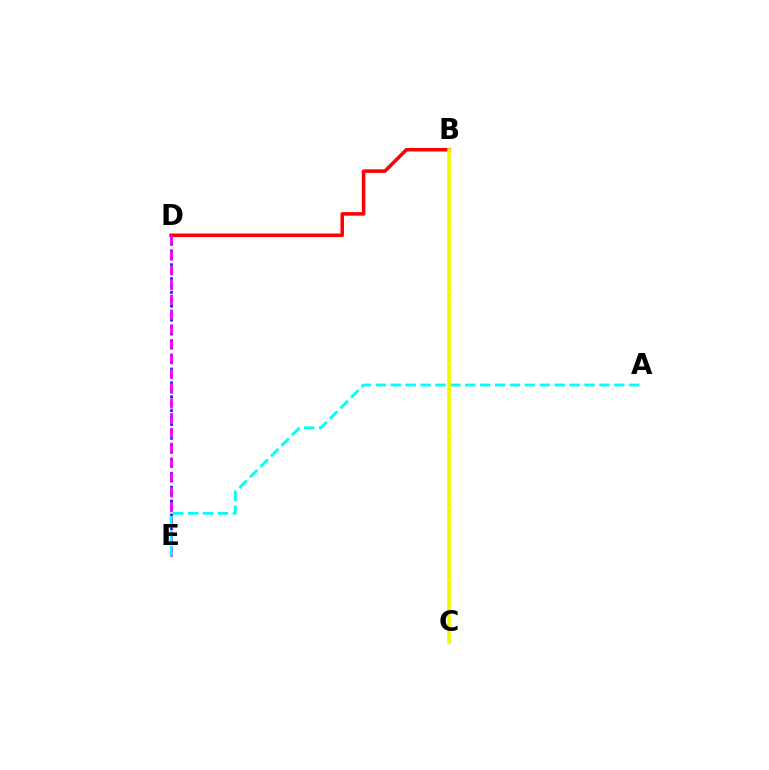{('D', 'E'): [{'color': '#0010ff', 'line_style': 'dotted', 'thickness': 1.89}, {'color': '#ee00ff', 'line_style': 'dashed', 'thickness': 2.01}], ('B', 'C'): [{'color': '#08ff00', 'line_style': 'dotted', 'thickness': 1.95}, {'color': '#fcf500', 'line_style': 'solid', 'thickness': 2.57}], ('B', 'D'): [{'color': '#ff0000', 'line_style': 'solid', 'thickness': 2.54}], ('A', 'E'): [{'color': '#00fff6', 'line_style': 'dashed', 'thickness': 2.02}]}